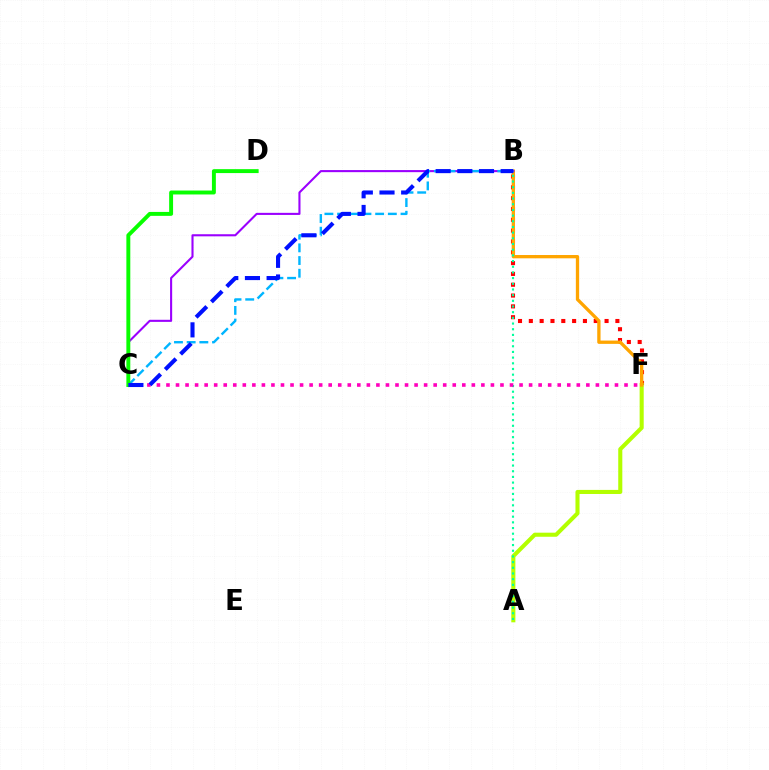{('B', 'F'): [{'color': '#ff0000', 'line_style': 'dotted', 'thickness': 2.94}, {'color': '#ffa500', 'line_style': 'solid', 'thickness': 2.38}], ('A', 'F'): [{'color': '#b3ff00', 'line_style': 'solid', 'thickness': 2.94}], ('B', 'C'): [{'color': '#9b00ff', 'line_style': 'solid', 'thickness': 1.51}, {'color': '#00b5ff', 'line_style': 'dashed', 'thickness': 1.72}, {'color': '#0010ff', 'line_style': 'dashed', 'thickness': 2.94}], ('A', 'B'): [{'color': '#00ff9d', 'line_style': 'dotted', 'thickness': 1.54}], ('C', 'F'): [{'color': '#ff00bd', 'line_style': 'dotted', 'thickness': 2.59}], ('C', 'D'): [{'color': '#08ff00', 'line_style': 'solid', 'thickness': 2.83}]}